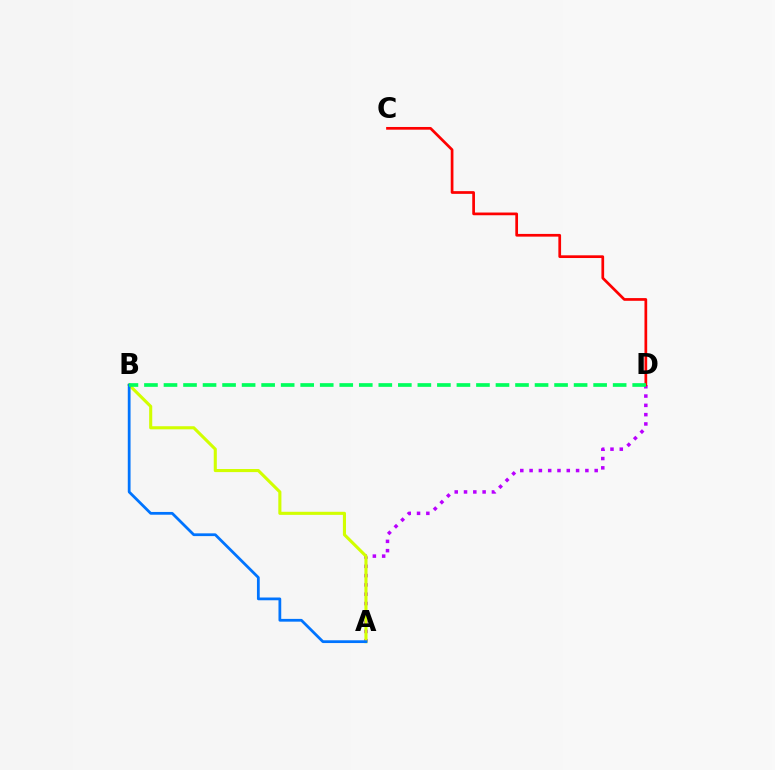{('A', 'D'): [{'color': '#b900ff', 'line_style': 'dotted', 'thickness': 2.53}], ('C', 'D'): [{'color': '#ff0000', 'line_style': 'solid', 'thickness': 1.95}], ('A', 'B'): [{'color': '#d1ff00', 'line_style': 'solid', 'thickness': 2.22}, {'color': '#0074ff', 'line_style': 'solid', 'thickness': 1.99}], ('B', 'D'): [{'color': '#00ff5c', 'line_style': 'dashed', 'thickness': 2.65}]}